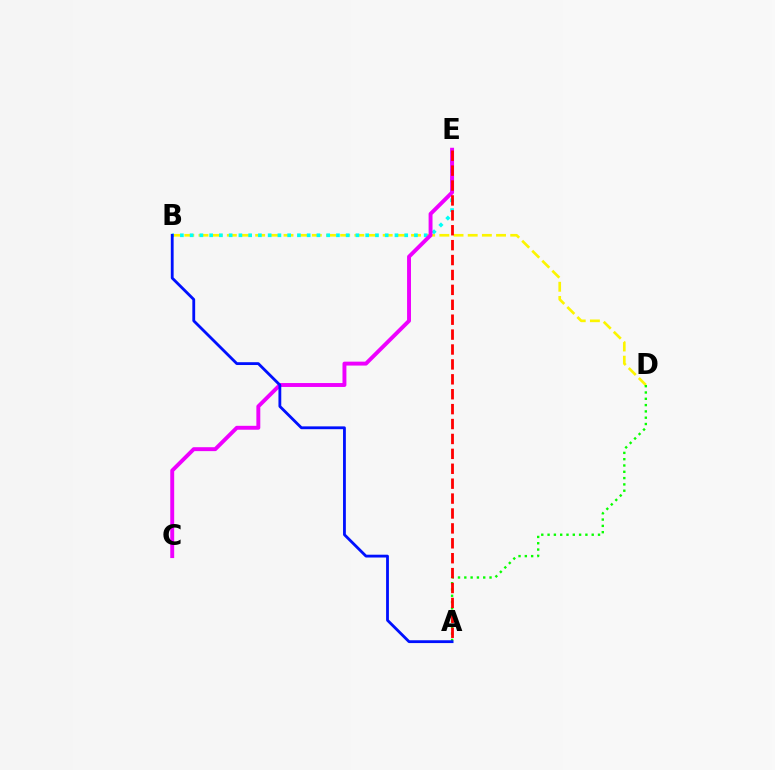{('B', 'D'): [{'color': '#fcf500', 'line_style': 'dashed', 'thickness': 1.92}], ('A', 'D'): [{'color': '#08ff00', 'line_style': 'dotted', 'thickness': 1.71}], ('B', 'E'): [{'color': '#00fff6', 'line_style': 'dotted', 'thickness': 2.65}], ('C', 'E'): [{'color': '#ee00ff', 'line_style': 'solid', 'thickness': 2.82}], ('A', 'E'): [{'color': '#ff0000', 'line_style': 'dashed', 'thickness': 2.03}], ('A', 'B'): [{'color': '#0010ff', 'line_style': 'solid', 'thickness': 2.03}]}